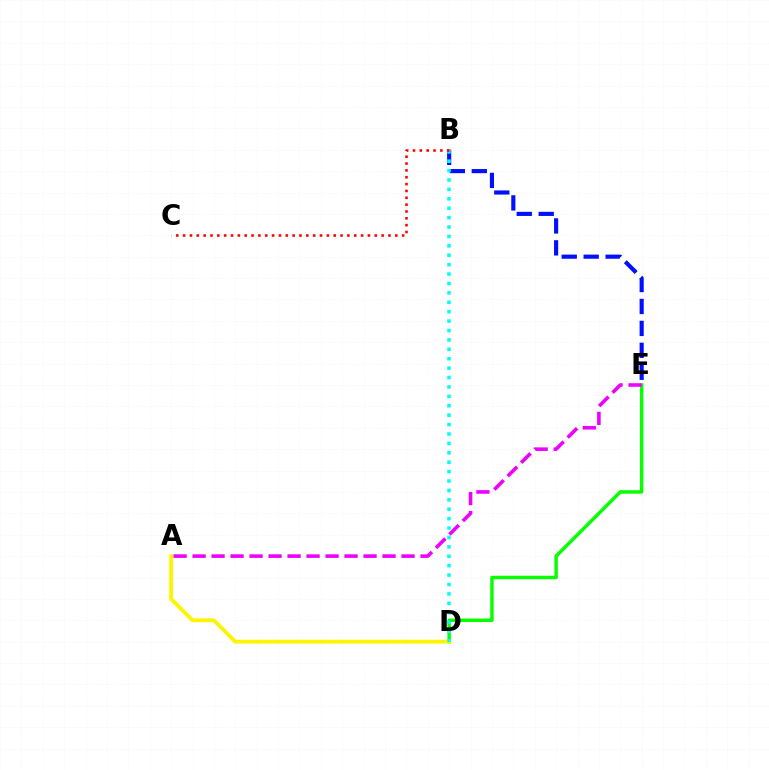{('B', 'E'): [{'color': '#0010ff', 'line_style': 'dashed', 'thickness': 2.98}], ('D', 'E'): [{'color': '#08ff00', 'line_style': 'solid', 'thickness': 2.49}], ('A', 'D'): [{'color': '#fcf500', 'line_style': 'solid', 'thickness': 2.76}], ('A', 'E'): [{'color': '#ee00ff', 'line_style': 'dashed', 'thickness': 2.58}], ('B', 'D'): [{'color': '#00fff6', 'line_style': 'dotted', 'thickness': 2.56}], ('B', 'C'): [{'color': '#ff0000', 'line_style': 'dotted', 'thickness': 1.86}]}